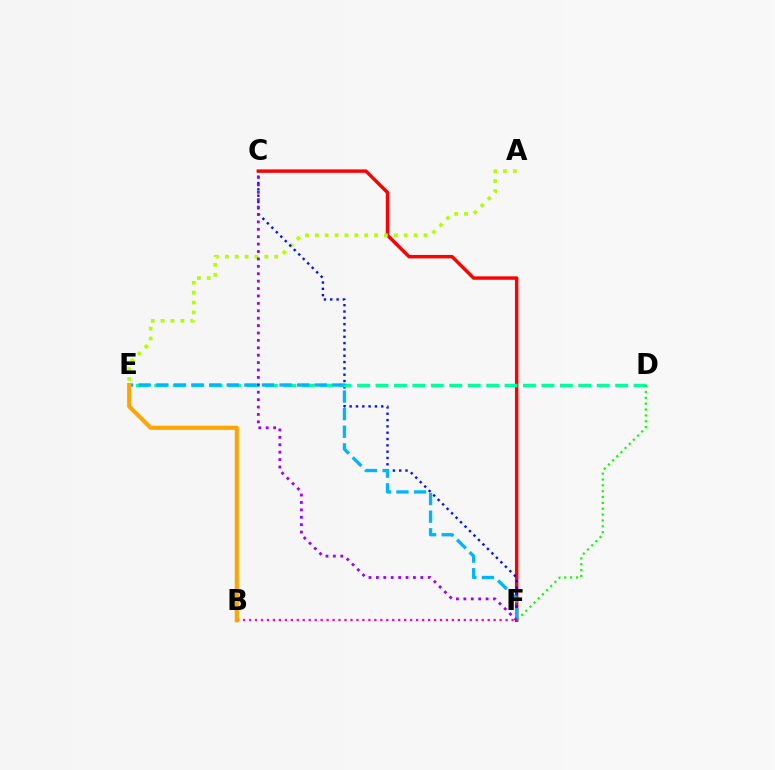{('C', 'F'): [{'color': '#ff0000', 'line_style': 'solid', 'thickness': 2.48}, {'color': '#0010ff', 'line_style': 'dotted', 'thickness': 1.72}, {'color': '#9b00ff', 'line_style': 'dotted', 'thickness': 2.01}], ('A', 'E'): [{'color': '#b3ff00', 'line_style': 'dotted', 'thickness': 2.68}], ('D', 'E'): [{'color': '#00ff9d', 'line_style': 'dashed', 'thickness': 2.5}], ('D', 'F'): [{'color': '#08ff00', 'line_style': 'dotted', 'thickness': 1.59}], ('E', 'F'): [{'color': '#00b5ff', 'line_style': 'dashed', 'thickness': 2.39}], ('B', 'F'): [{'color': '#ff00bd', 'line_style': 'dotted', 'thickness': 1.62}], ('B', 'E'): [{'color': '#ffa500', 'line_style': 'solid', 'thickness': 2.96}]}